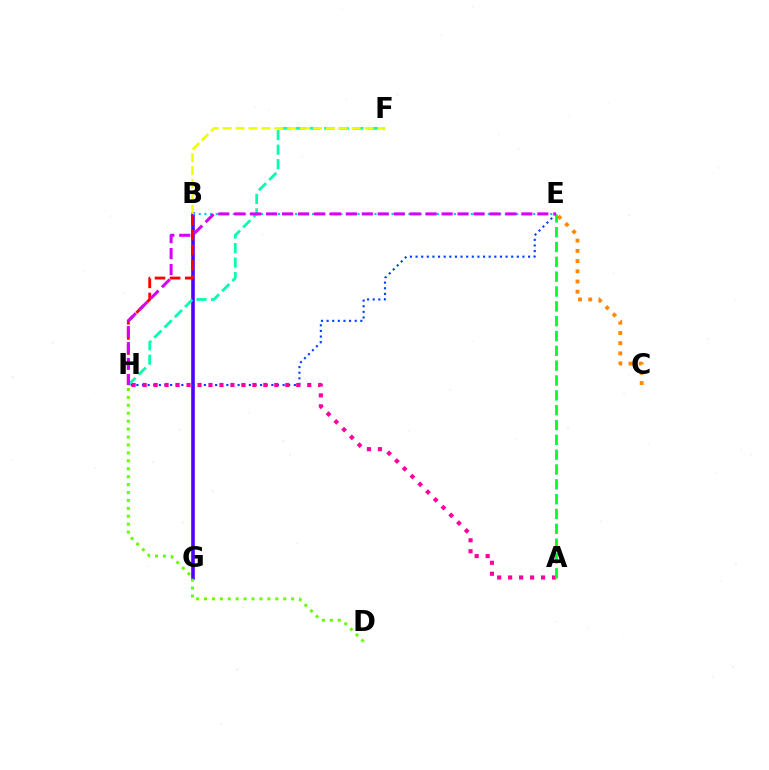{('B', 'G'): [{'color': '#4f00ff', 'line_style': 'solid', 'thickness': 2.59}], ('B', 'H'): [{'color': '#ff0000', 'line_style': 'dashed', 'thickness': 2.05}], ('C', 'E'): [{'color': '#ff8800', 'line_style': 'dotted', 'thickness': 2.78}], ('B', 'E'): [{'color': '#00c7ff', 'line_style': 'dotted', 'thickness': 1.54}], ('F', 'H'): [{'color': '#00ffaf', 'line_style': 'dashed', 'thickness': 1.97}], ('E', 'H'): [{'color': '#003fff', 'line_style': 'dotted', 'thickness': 1.53}, {'color': '#d600ff', 'line_style': 'dashed', 'thickness': 2.17}], ('B', 'F'): [{'color': '#eeff00', 'line_style': 'dashed', 'thickness': 1.75}], ('A', 'H'): [{'color': '#ff00a0', 'line_style': 'dotted', 'thickness': 2.98}], ('A', 'E'): [{'color': '#00ff27', 'line_style': 'dashed', 'thickness': 2.01}], ('D', 'H'): [{'color': '#66ff00', 'line_style': 'dotted', 'thickness': 2.15}]}